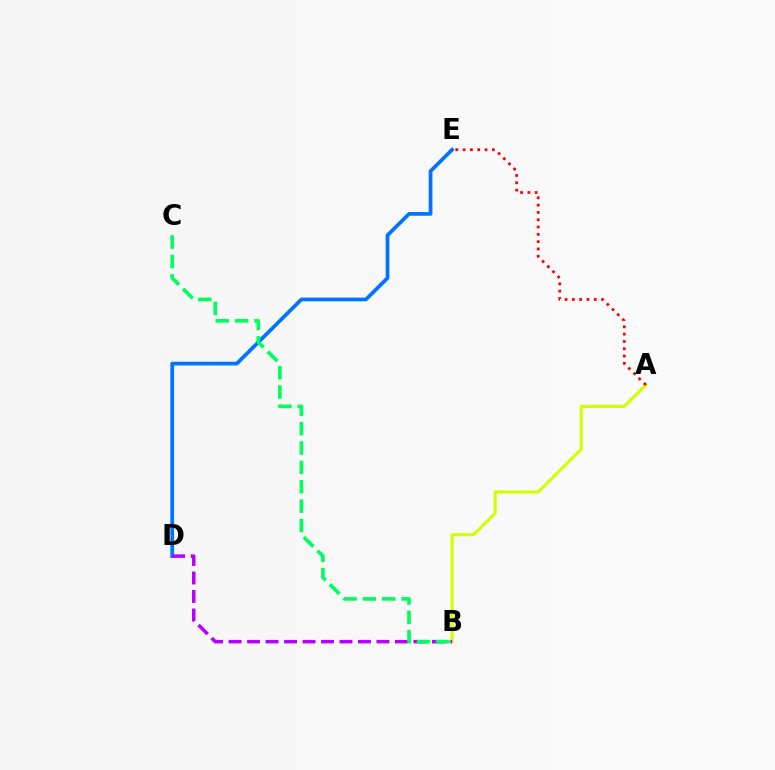{('D', 'E'): [{'color': '#0074ff', 'line_style': 'solid', 'thickness': 2.68}], ('A', 'B'): [{'color': '#d1ff00', 'line_style': 'solid', 'thickness': 2.26}], ('A', 'E'): [{'color': '#ff0000', 'line_style': 'dotted', 'thickness': 1.99}], ('B', 'D'): [{'color': '#b900ff', 'line_style': 'dashed', 'thickness': 2.51}], ('B', 'C'): [{'color': '#00ff5c', 'line_style': 'dashed', 'thickness': 2.63}]}